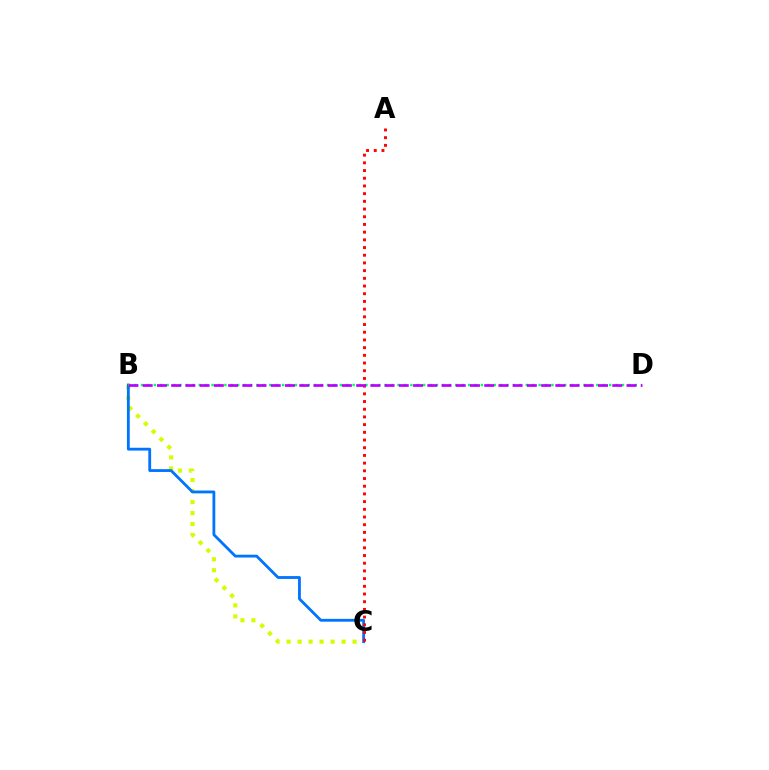{('B', 'C'): [{'color': '#d1ff00', 'line_style': 'dotted', 'thickness': 2.99}, {'color': '#0074ff', 'line_style': 'solid', 'thickness': 2.02}], ('B', 'D'): [{'color': '#00ff5c', 'line_style': 'dotted', 'thickness': 1.74}, {'color': '#b900ff', 'line_style': 'dashed', 'thickness': 1.93}], ('A', 'C'): [{'color': '#ff0000', 'line_style': 'dotted', 'thickness': 2.09}]}